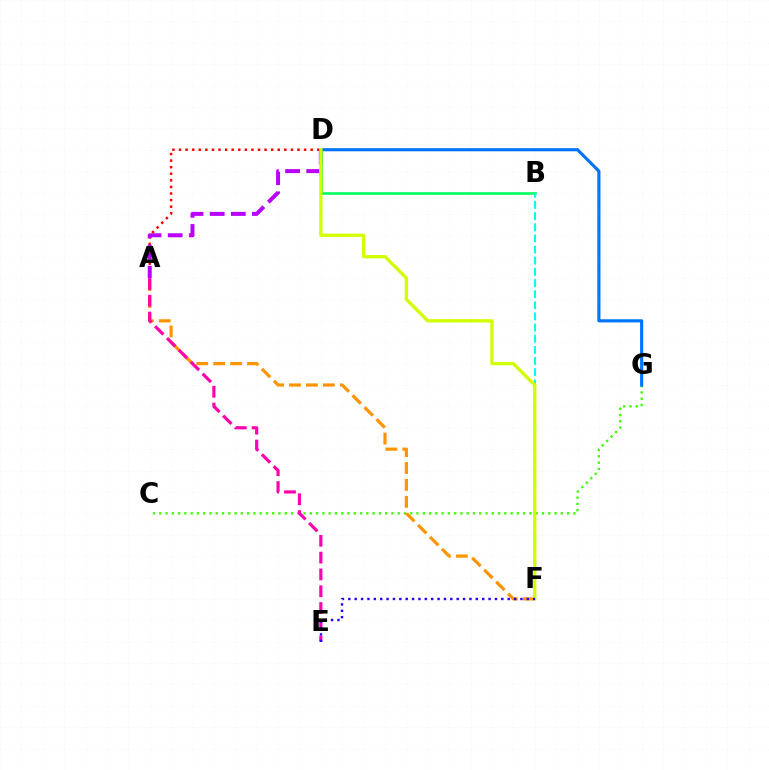{('C', 'G'): [{'color': '#3dff00', 'line_style': 'dotted', 'thickness': 1.7}], ('D', 'G'): [{'color': '#0074ff', 'line_style': 'solid', 'thickness': 2.26}], ('A', 'F'): [{'color': '#ff9400', 'line_style': 'dashed', 'thickness': 2.3}], ('A', 'D'): [{'color': '#ff0000', 'line_style': 'dotted', 'thickness': 1.79}, {'color': '#b900ff', 'line_style': 'dashed', 'thickness': 2.87}], ('B', 'D'): [{'color': '#00ff5c', 'line_style': 'solid', 'thickness': 1.87}], ('A', 'E'): [{'color': '#ff00ac', 'line_style': 'dashed', 'thickness': 2.28}], ('B', 'F'): [{'color': '#00fff6', 'line_style': 'dashed', 'thickness': 1.51}], ('D', 'F'): [{'color': '#d1ff00', 'line_style': 'solid', 'thickness': 2.38}], ('E', 'F'): [{'color': '#2500ff', 'line_style': 'dotted', 'thickness': 1.73}]}